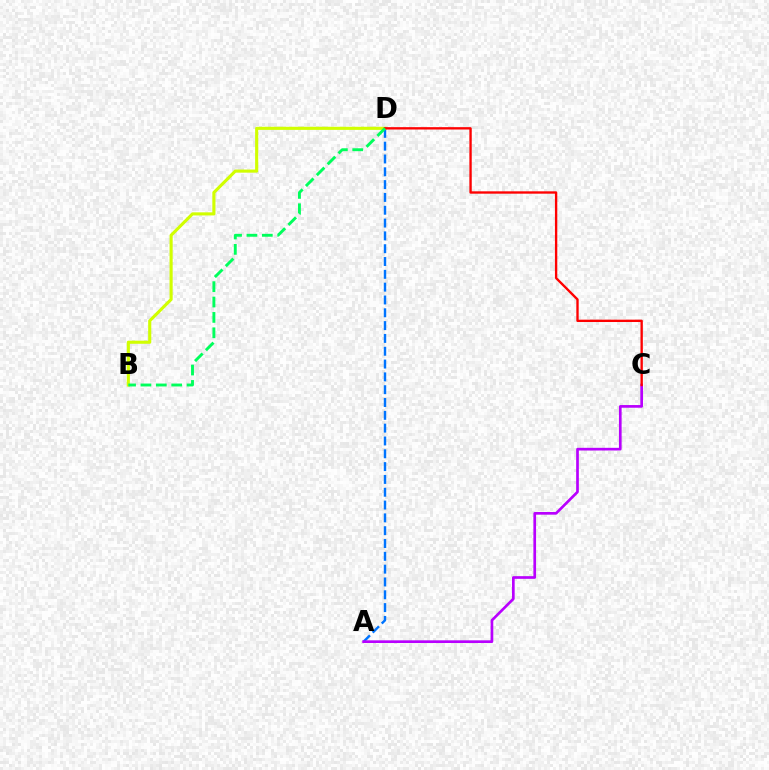{('A', 'D'): [{'color': '#0074ff', 'line_style': 'dashed', 'thickness': 1.74}], ('A', 'C'): [{'color': '#b900ff', 'line_style': 'solid', 'thickness': 1.93}], ('B', 'D'): [{'color': '#d1ff00', 'line_style': 'solid', 'thickness': 2.24}, {'color': '#00ff5c', 'line_style': 'dashed', 'thickness': 2.09}], ('C', 'D'): [{'color': '#ff0000', 'line_style': 'solid', 'thickness': 1.7}]}